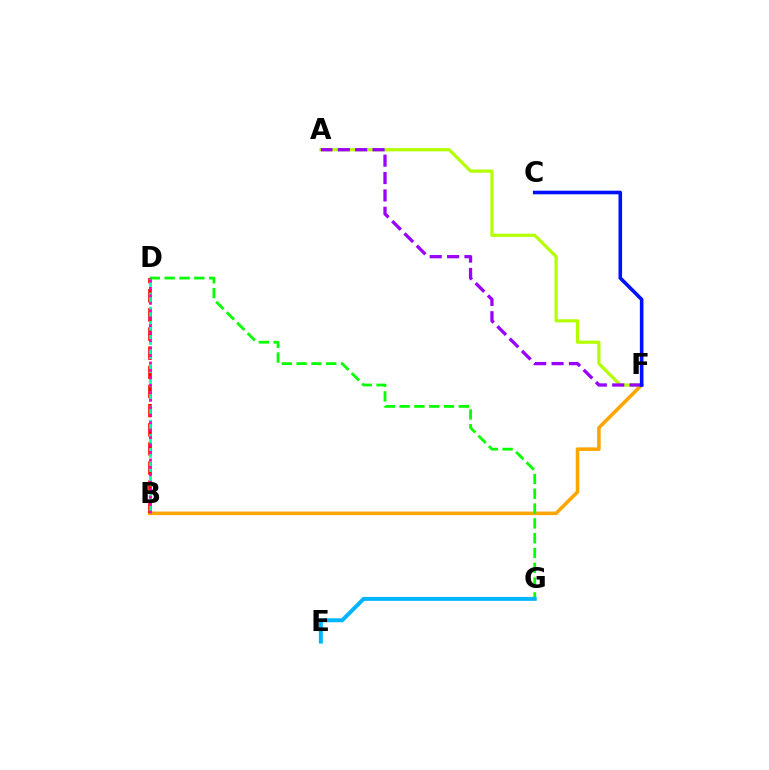{('B', 'F'): [{'color': '#ffa500', 'line_style': 'solid', 'thickness': 2.56}], ('D', 'G'): [{'color': '#08ff00', 'line_style': 'dashed', 'thickness': 2.01}], ('B', 'D'): [{'color': '#ff0000', 'line_style': 'dashed', 'thickness': 2.6}, {'color': '#00ff9d', 'line_style': 'dashed', 'thickness': 1.92}, {'color': '#ff00bd', 'line_style': 'dotted', 'thickness': 2.03}], ('E', 'G'): [{'color': '#00b5ff', 'line_style': 'solid', 'thickness': 2.84}], ('A', 'F'): [{'color': '#b3ff00', 'line_style': 'solid', 'thickness': 2.3}, {'color': '#9b00ff', 'line_style': 'dashed', 'thickness': 2.36}], ('C', 'F'): [{'color': '#0010ff', 'line_style': 'solid', 'thickness': 2.59}]}